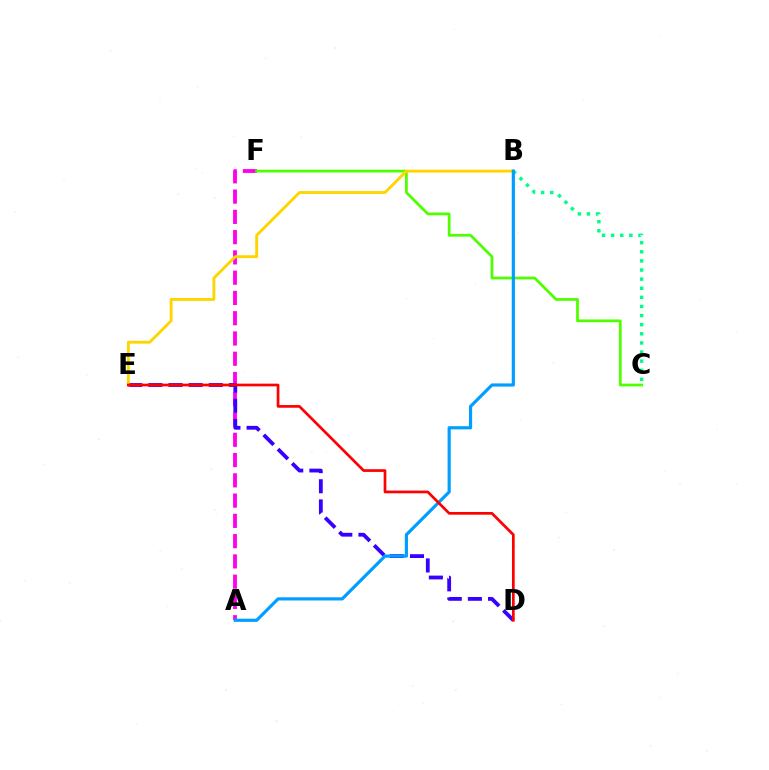{('A', 'F'): [{'color': '#ff00ed', 'line_style': 'dashed', 'thickness': 2.75}], ('B', 'C'): [{'color': '#00ff86', 'line_style': 'dotted', 'thickness': 2.48}], ('C', 'F'): [{'color': '#4fff00', 'line_style': 'solid', 'thickness': 1.98}], ('D', 'E'): [{'color': '#3700ff', 'line_style': 'dashed', 'thickness': 2.74}, {'color': '#ff0000', 'line_style': 'solid', 'thickness': 1.95}], ('B', 'E'): [{'color': '#ffd500', 'line_style': 'solid', 'thickness': 2.07}], ('A', 'B'): [{'color': '#009eff', 'line_style': 'solid', 'thickness': 2.28}]}